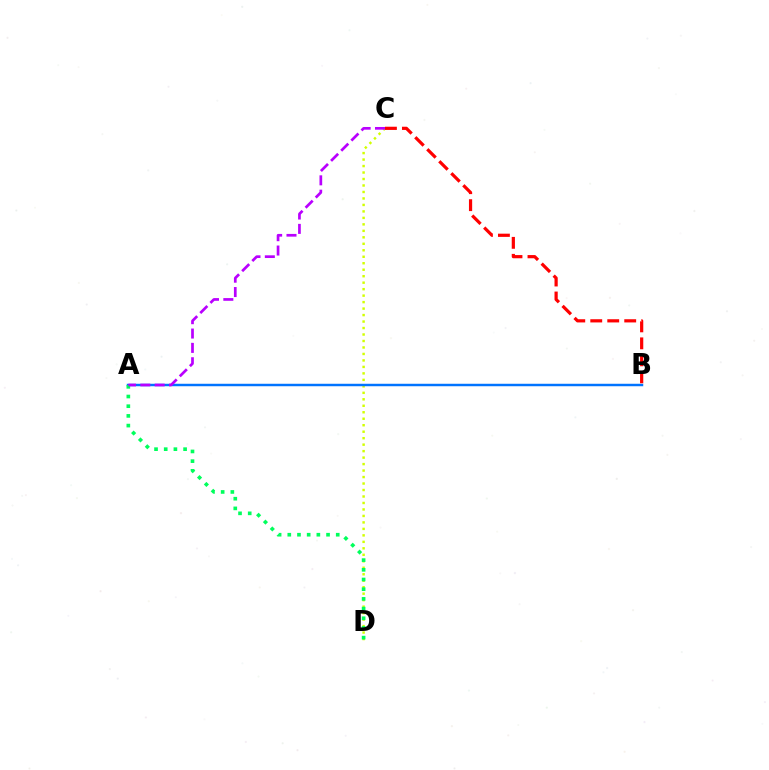{('C', 'D'): [{'color': '#d1ff00', 'line_style': 'dotted', 'thickness': 1.76}], ('A', 'B'): [{'color': '#0074ff', 'line_style': 'solid', 'thickness': 1.77}], ('A', 'D'): [{'color': '#00ff5c', 'line_style': 'dotted', 'thickness': 2.63}], ('A', 'C'): [{'color': '#b900ff', 'line_style': 'dashed', 'thickness': 1.95}], ('B', 'C'): [{'color': '#ff0000', 'line_style': 'dashed', 'thickness': 2.31}]}